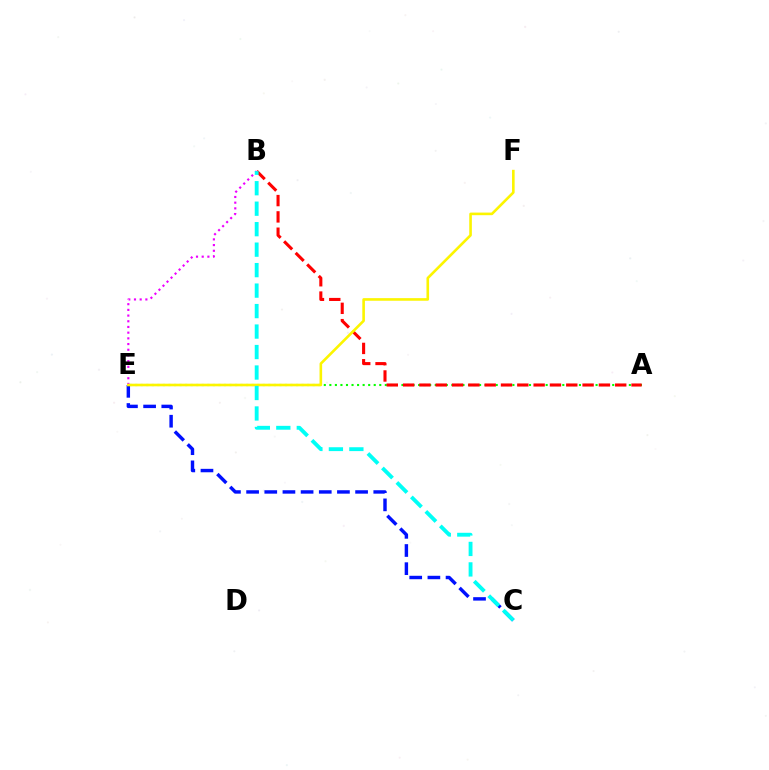{('A', 'E'): [{'color': '#08ff00', 'line_style': 'dotted', 'thickness': 1.51}], ('C', 'E'): [{'color': '#0010ff', 'line_style': 'dashed', 'thickness': 2.47}], ('B', 'E'): [{'color': '#ee00ff', 'line_style': 'dotted', 'thickness': 1.55}], ('A', 'B'): [{'color': '#ff0000', 'line_style': 'dashed', 'thickness': 2.22}], ('E', 'F'): [{'color': '#fcf500', 'line_style': 'solid', 'thickness': 1.88}], ('B', 'C'): [{'color': '#00fff6', 'line_style': 'dashed', 'thickness': 2.78}]}